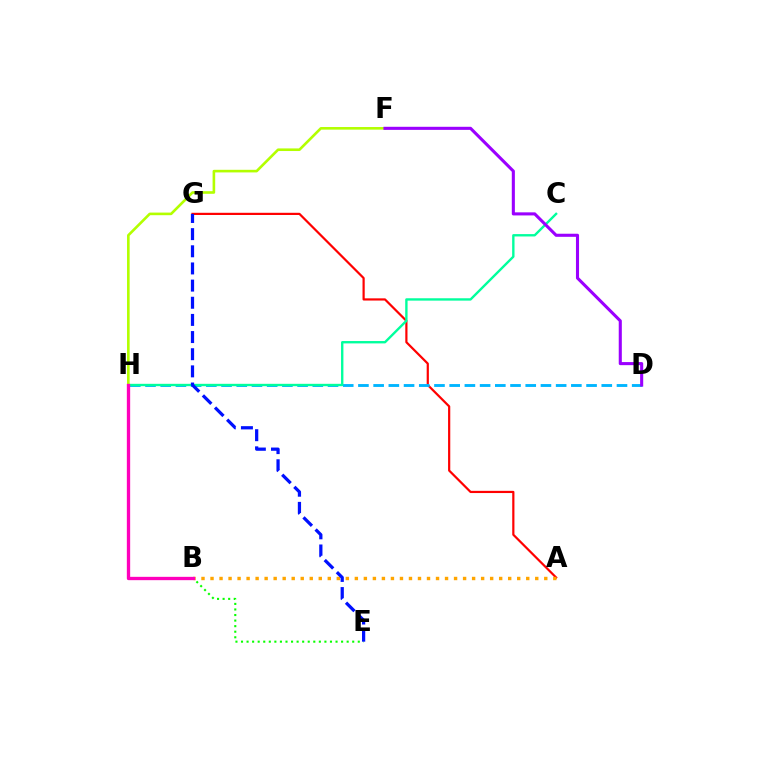{('A', 'G'): [{'color': '#ff0000', 'line_style': 'solid', 'thickness': 1.59}], ('D', 'H'): [{'color': '#00b5ff', 'line_style': 'dashed', 'thickness': 2.07}], ('C', 'H'): [{'color': '#00ff9d', 'line_style': 'solid', 'thickness': 1.71}], ('A', 'B'): [{'color': '#ffa500', 'line_style': 'dotted', 'thickness': 2.45}], ('B', 'E'): [{'color': '#08ff00', 'line_style': 'dotted', 'thickness': 1.51}], ('F', 'H'): [{'color': '#b3ff00', 'line_style': 'solid', 'thickness': 1.88}], ('E', 'G'): [{'color': '#0010ff', 'line_style': 'dashed', 'thickness': 2.33}], ('B', 'H'): [{'color': '#ff00bd', 'line_style': 'solid', 'thickness': 2.4}], ('D', 'F'): [{'color': '#9b00ff', 'line_style': 'solid', 'thickness': 2.22}]}